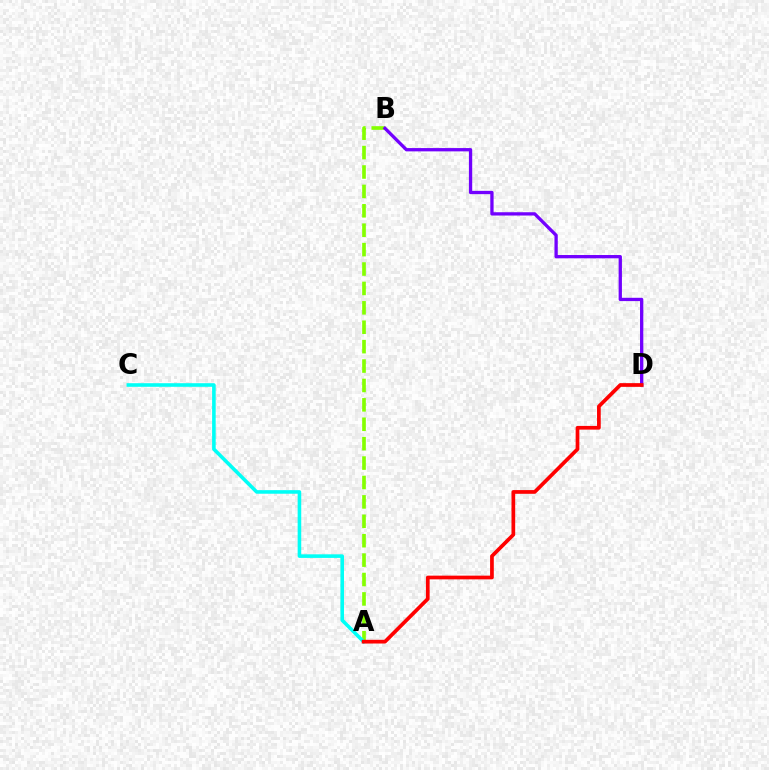{('A', 'B'): [{'color': '#84ff00', 'line_style': 'dashed', 'thickness': 2.64}], ('A', 'C'): [{'color': '#00fff6', 'line_style': 'solid', 'thickness': 2.58}], ('B', 'D'): [{'color': '#7200ff', 'line_style': 'solid', 'thickness': 2.37}], ('A', 'D'): [{'color': '#ff0000', 'line_style': 'solid', 'thickness': 2.67}]}